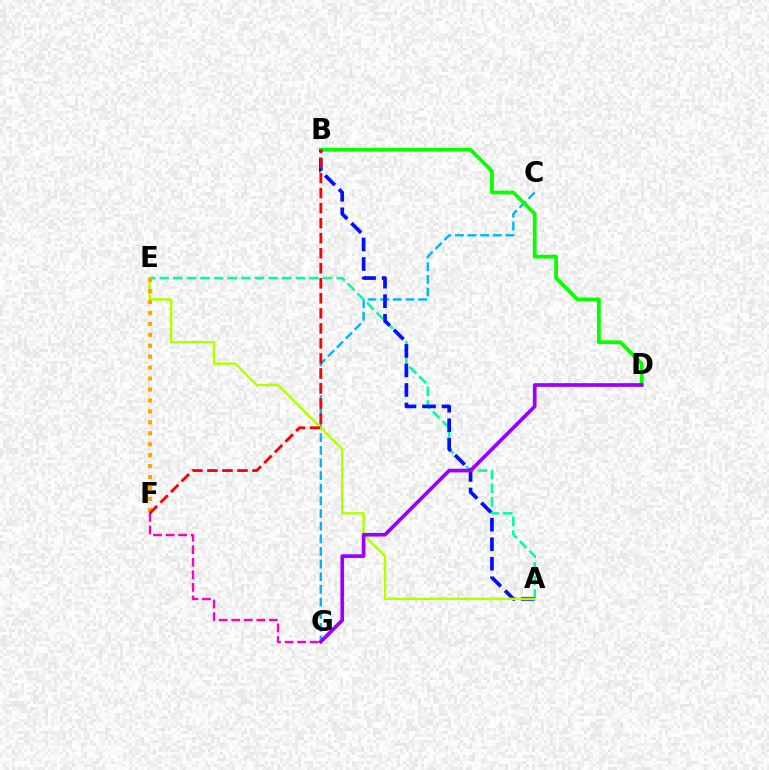{('C', 'G'): [{'color': '#00b5ff', 'line_style': 'dashed', 'thickness': 1.72}], ('B', 'D'): [{'color': '#08ff00', 'line_style': 'solid', 'thickness': 2.7}], ('A', 'E'): [{'color': '#00ff9d', 'line_style': 'dashed', 'thickness': 1.85}, {'color': '#b3ff00', 'line_style': 'solid', 'thickness': 1.74}], ('A', 'B'): [{'color': '#0010ff', 'line_style': 'dashed', 'thickness': 2.65}], ('F', 'G'): [{'color': '#ff00bd', 'line_style': 'dashed', 'thickness': 1.71}], ('E', 'F'): [{'color': '#ffa500', 'line_style': 'dotted', 'thickness': 2.97}], ('D', 'G'): [{'color': '#9b00ff', 'line_style': 'solid', 'thickness': 2.65}], ('B', 'F'): [{'color': '#ff0000', 'line_style': 'dashed', 'thickness': 2.04}]}